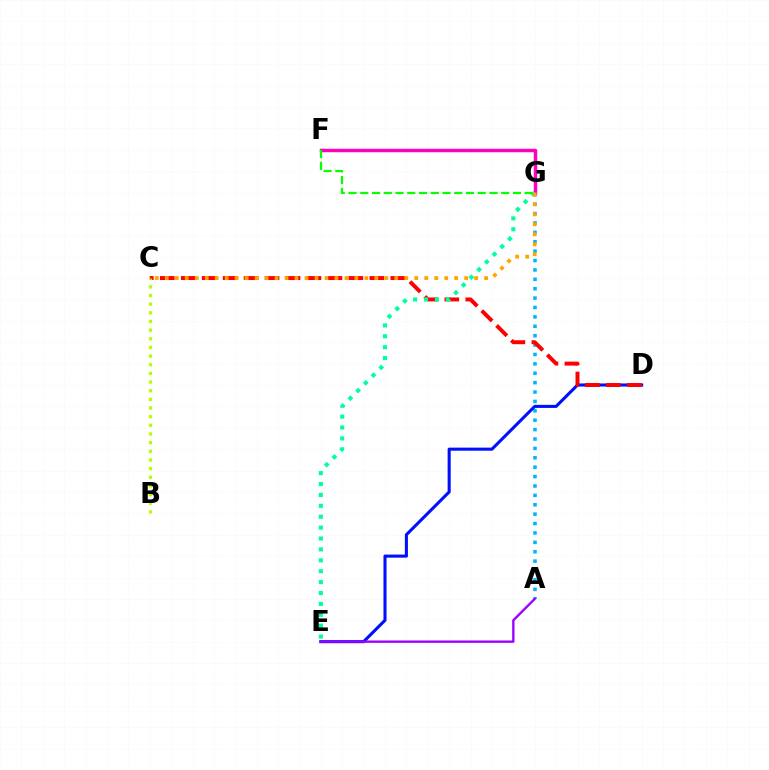{('A', 'G'): [{'color': '#00b5ff', 'line_style': 'dotted', 'thickness': 2.55}], ('D', 'E'): [{'color': '#0010ff', 'line_style': 'solid', 'thickness': 2.22}], ('C', 'D'): [{'color': '#ff0000', 'line_style': 'dashed', 'thickness': 2.85}], ('B', 'C'): [{'color': '#b3ff00', 'line_style': 'dotted', 'thickness': 2.35}], ('F', 'G'): [{'color': '#ff00bd', 'line_style': 'solid', 'thickness': 2.49}, {'color': '#08ff00', 'line_style': 'dashed', 'thickness': 1.6}], ('A', 'E'): [{'color': '#9b00ff', 'line_style': 'solid', 'thickness': 1.7}], ('E', 'G'): [{'color': '#00ff9d', 'line_style': 'dotted', 'thickness': 2.96}], ('C', 'G'): [{'color': '#ffa500', 'line_style': 'dotted', 'thickness': 2.71}]}